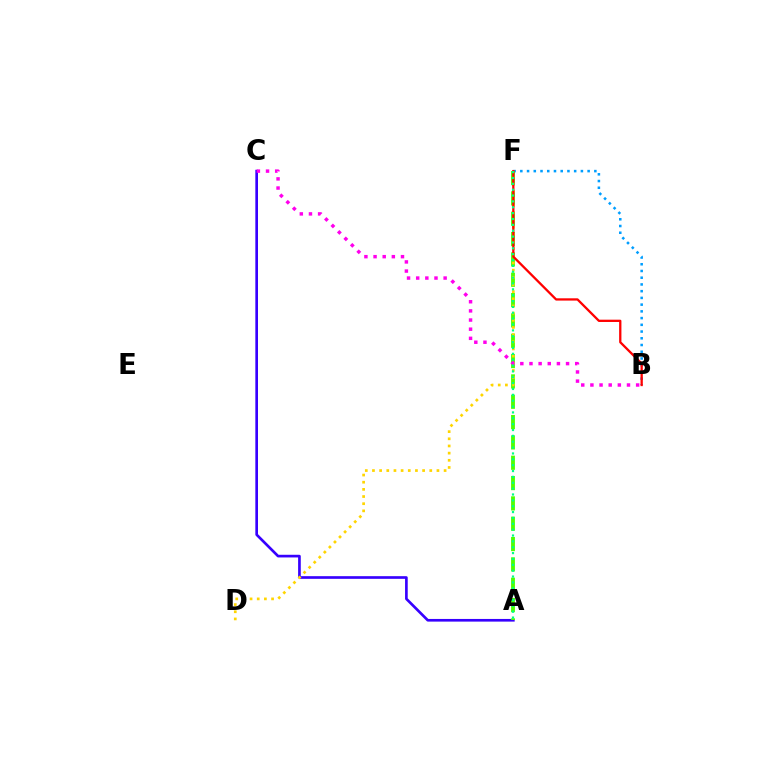{('B', 'F'): [{'color': '#009eff', 'line_style': 'dotted', 'thickness': 1.83}, {'color': '#ff0000', 'line_style': 'solid', 'thickness': 1.65}], ('A', 'C'): [{'color': '#3700ff', 'line_style': 'solid', 'thickness': 1.92}], ('A', 'F'): [{'color': '#4fff00', 'line_style': 'dashed', 'thickness': 2.76}, {'color': '#00ff86', 'line_style': 'dotted', 'thickness': 1.59}], ('D', 'F'): [{'color': '#ffd500', 'line_style': 'dotted', 'thickness': 1.95}], ('B', 'C'): [{'color': '#ff00ed', 'line_style': 'dotted', 'thickness': 2.49}]}